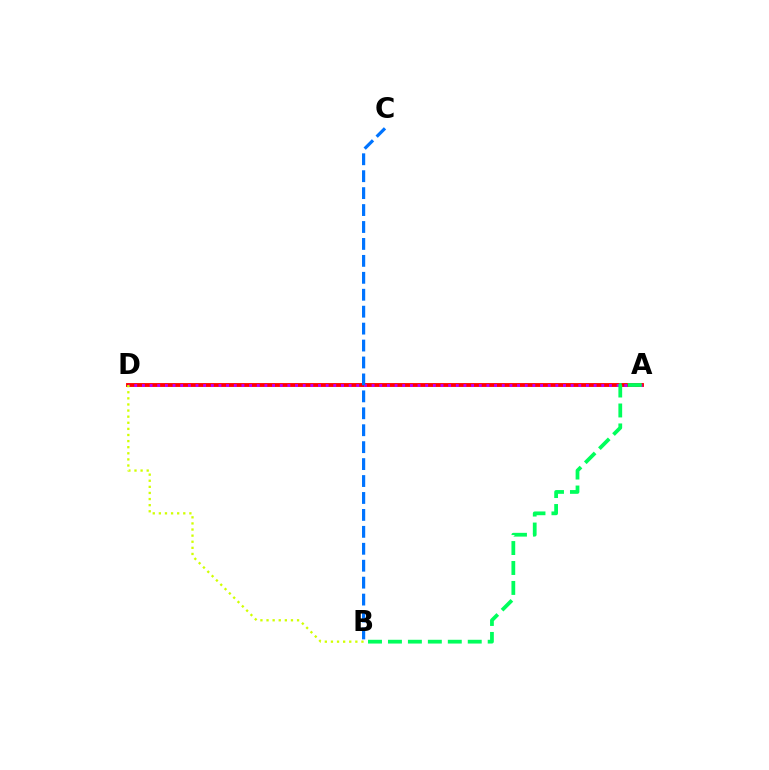{('A', 'D'): [{'color': '#ff0000', 'line_style': 'solid', 'thickness': 2.78}, {'color': '#b900ff', 'line_style': 'dotted', 'thickness': 2.08}], ('B', 'D'): [{'color': '#d1ff00', 'line_style': 'dotted', 'thickness': 1.66}], ('B', 'C'): [{'color': '#0074ff', 'line_style': 'dashed', 'thickness': 2.3}], ('A', 'B'): [{'color': '#00ff5c', 'line_style': 'dashed', 'thickness': 2.71}]}